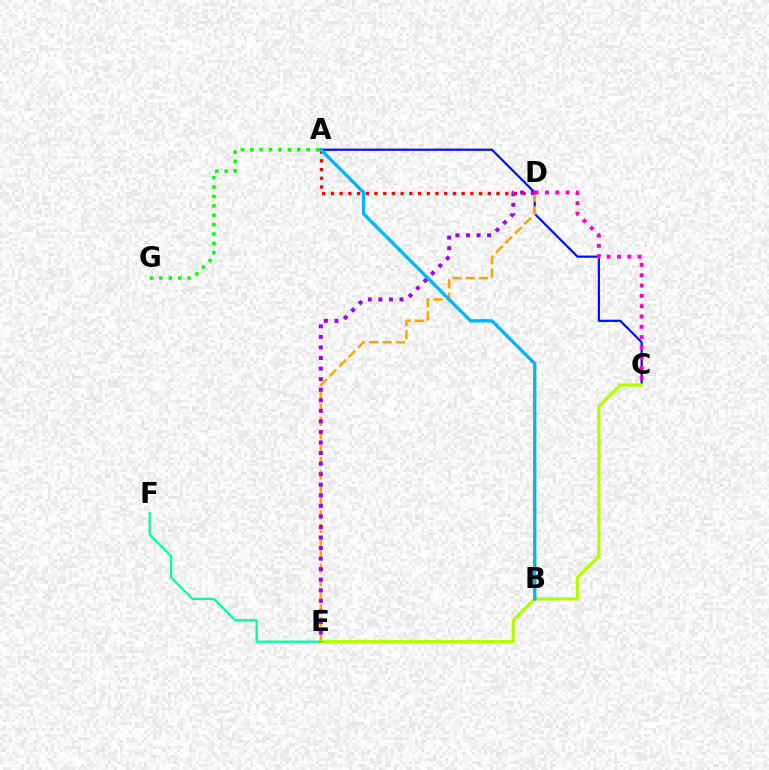{('A', 'C'): [{'color': '#0010ff', 'line_style': 'solid', 'thickness': 1.6}], ('A', 'D'): [{'color': '#ff0000', 'line_style': 'dotted', 'thickness': 2.37}], ('E', 'F'): [{'color': '#00ff9d', 'line_style': 'solid', 'thickness': 1.63}], ('C', 'E'): [{'color': '#b3ff00', 'line_style': 'solid', 'thickness': 2.31}], ('D', 'E'): [{'color': '#ffa500', 'line_style': 'dashed', 'thickness': 1.82}, {'color': '#9b00ff', 'line_style': 'dotted', 'thickness': 2.87}], ('C', 'D'): [{'color': '#ff00bd', 'line_style': 'dotted', 'thickness': 2.8}], ('A', 'G'): [{'color': '#08ff00', 'line_style': 'dotted', 'thickness': 2.55}], ('A', 'B'): [{'color': '#00b5ff', 'line_style': 'solid', 'thickness': 2.41}]}